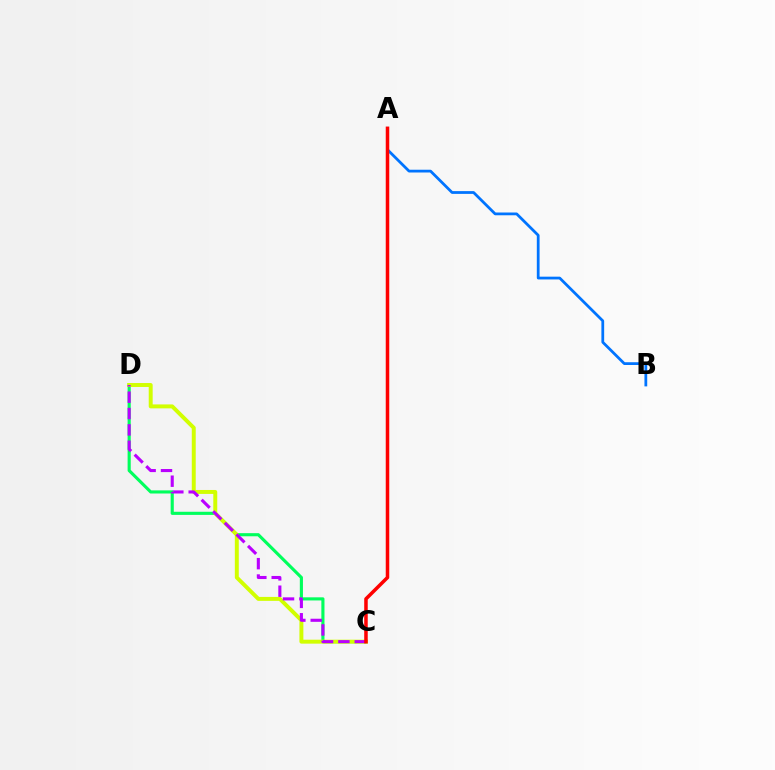{('C', 'D'): [{'color': '#00ff5c', 'line_style': 'solid', 'thickness': 2.25}, {'color': '#d1ff00', 'line_style': 'solid', 'thickness': 2.84}, {'color': '#b900ff', 'line_style': 'dashed', 'thickness': 2.22}], ('A', 'B'): [{'color': '#0074ff', 'line_style': 'solid', 'thickness': 1.99}], ('A', 'C'): [{'color': '#ff0000', 'line_style': 'solid', 'thickness': 2.53}]}